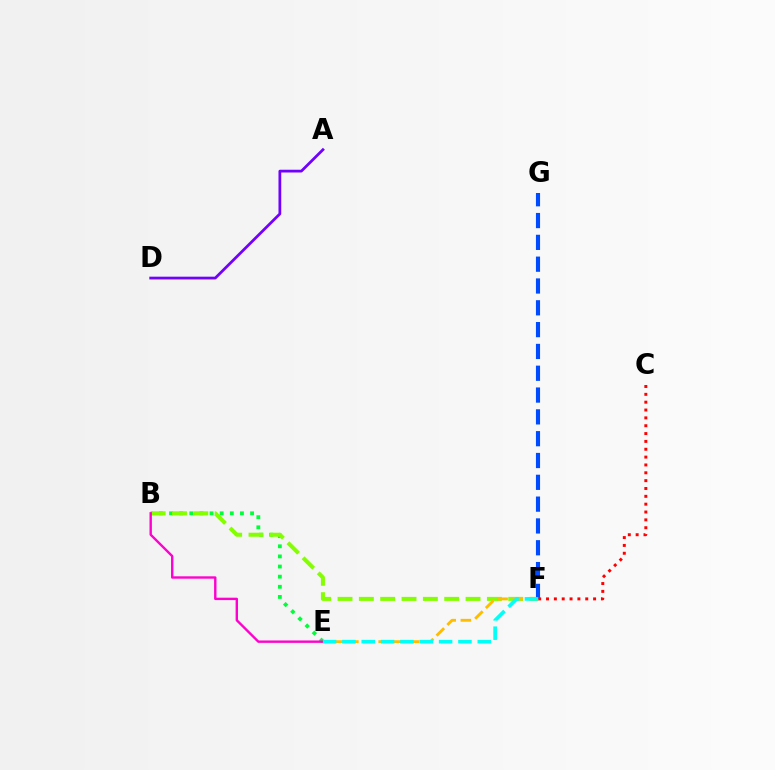{('B', 'E'): [{'color': '#00ff39', 'line_style': 'dotted', 'thickness': 2.75}, {'color': '#ff00cf', 'line_style': 'solid', 'thickness': 1.72}], ('B', 'F'): [{'color': '#84ff00', 'line_style': 'dashed', 'thickness': 2.9}], ('E', 'F'): [{'color': '#ffbd00', 'line_style': 'dashed', 'thickness': 2.06}, {'color': '#00fff6', 'line_style': 'dashed', 'thickness': 2.63}], ('F', 'G'): [{'color': '#004bff', 'line_style': 'dashed', 'thickness': 2.96}], ('A', 'D'): [{'color': '#7200ff', 'line_style': 'solid', 'thickness': 1.99}], ('C', 'F'): [{'color': '#ff0000', 'line_style': 'dotted', 'thickness': 2.13}]}